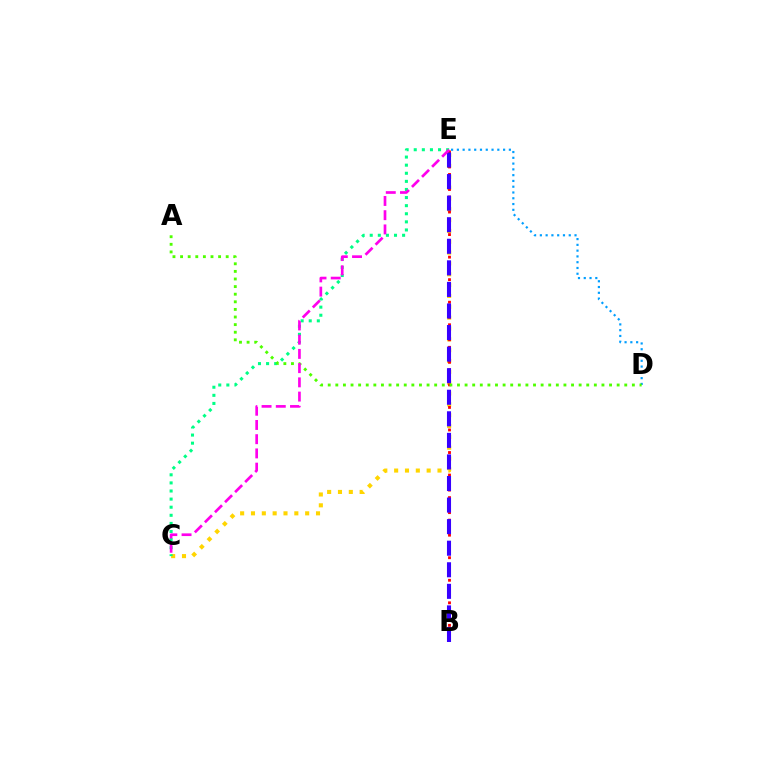{('C', 'E'): [{'color': '#ffd500', 'line_style': 'dotted', 'thickness': 2.94}, {'color': '#00ff86', 'line_style': 'dotted', 'thickness': 2.2}, {'color': '#ff00ed', 'line_style': 'dashed', 'thickness': 1.93}], ('B', 'E'): [{'color': '#ff0000', 'line_style': 'dotted', 'thickness': 2.04}, {'color': '#3700ff', 'line_style': 'dashed', 'thickness': 2.93}], ('D', 'E'): [{'color': '#009eff', 'line_style': 'dotted', 'thickness': 1.57}], ('A', 'D'): [{'color': '#4fff00', 'line_style': 'dotted', 'thickness': 2.07}]}